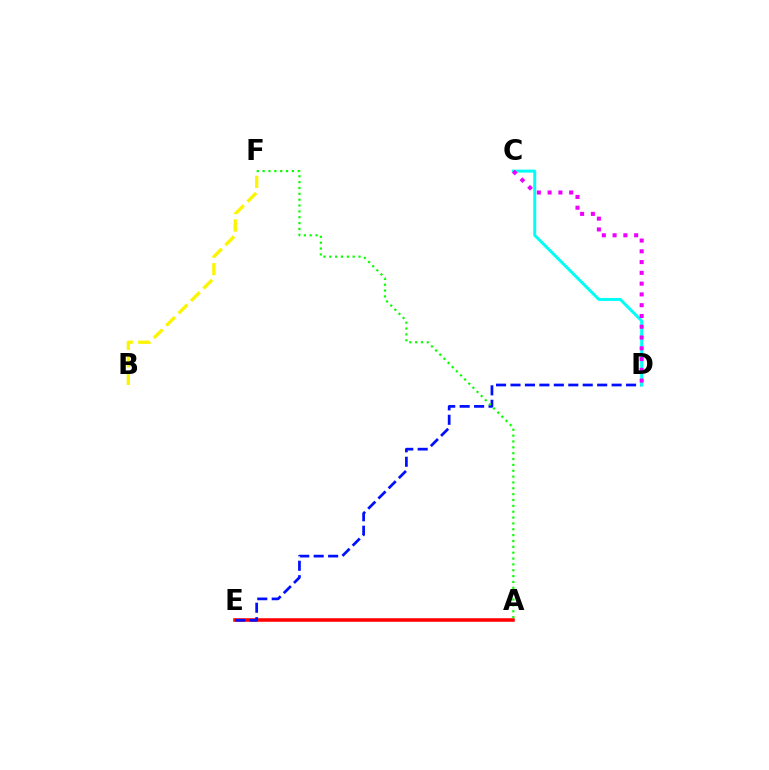{('A', 'E'): [{'color': '#ff0000', 'line_style': 'solid', 'thickness': 2.56}], ('D', 'E'): [{'color': '#0010ff', 'line_style': 'dashed', 'thickness': 1.96}], ('C', 'D'): [{'color': '#00fff6', 'line_style': 'solid', 'thickness': 2.14}, {'color': '#ee00ff', 'line_style': 'dotted', 'thickness': 2.93}], ('B', 'F'): [{'color': '#fcf500', 'line_style': 'dashed', 'thickness': 2.38}], ('A', 'F'): [{'color': '#08ff00', 'line_style': 'dotted', 'thickness': 1.59}]}